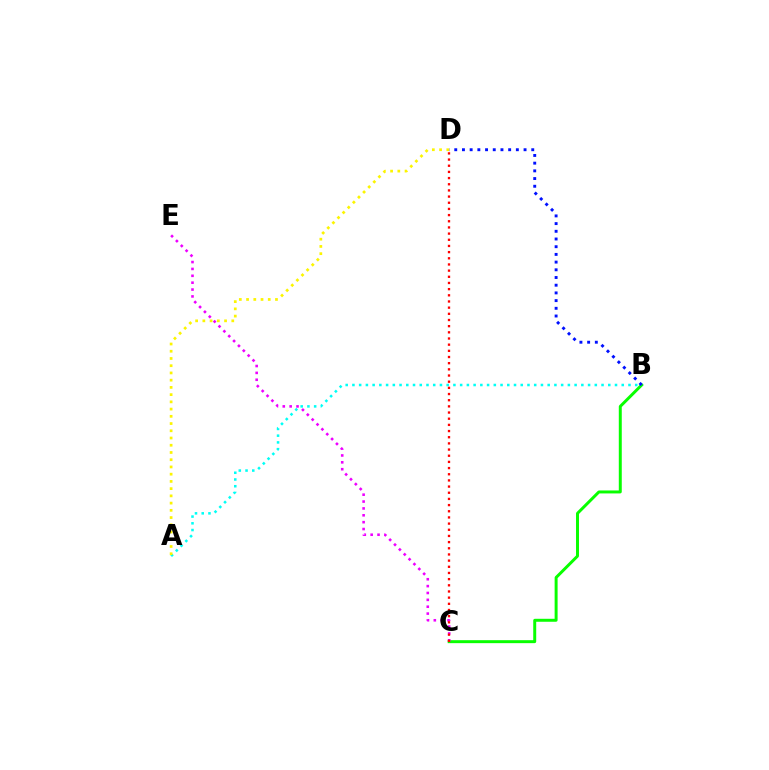{('B', 'C'): [{'color': '#08ff00', 'line_style': 'solid', 'thickness': 2.14}], ('A', 'B'): [{'color': '#00fff6', 'line_style': 'dotted', 'thickness': 1.83}], ('C', 'E'): [{'color': '#ee00ff', 'line_style': 'dotted', 'thickness': 1.87}], ('B', 'D'): [{'color': '#0010ff', 'line_style': 'dotted', 'thickness': 2.09}], ('C', 'D'): [{'color': '#ff0000', 'line_style': 'dotted', 'thickness': 1.68}], ('A', 'D'): [{'color': '#fcf500', 'line_style': 'dotted', 'thickness': 1.96}]}